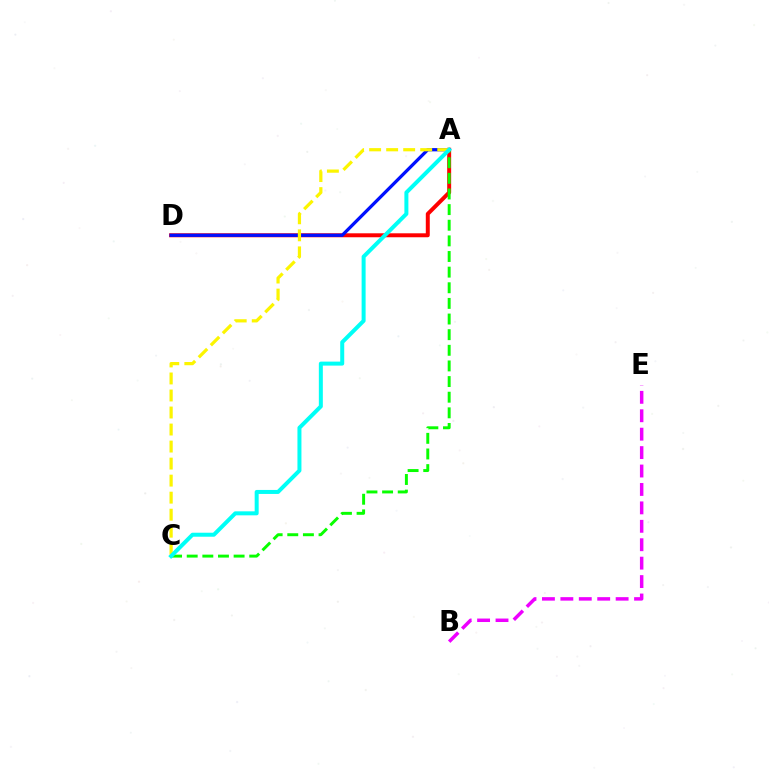{('B', 'E'): [{'color': '#ee00ff', 'line_style': 'dashed', 'thickness': 2.5}], ('A', 'D'): [{'color': '#ff0000', 'line_style': 'solid', 'thickness': 2.85}, {'color': '#0010ff', 'line_style': 'solid', 'thickness': 2.35}], ('A', 'C'): [{'color': '#08ff00', 'line_style': 'dashed', 'thickness': 2.12}, {'color': '#fcf500', 'line_style': 'dashed', 'thickness': 2.31}, {'color': '#00fff6', 'line_style': 'solid', 'thickness': 2.88}]}